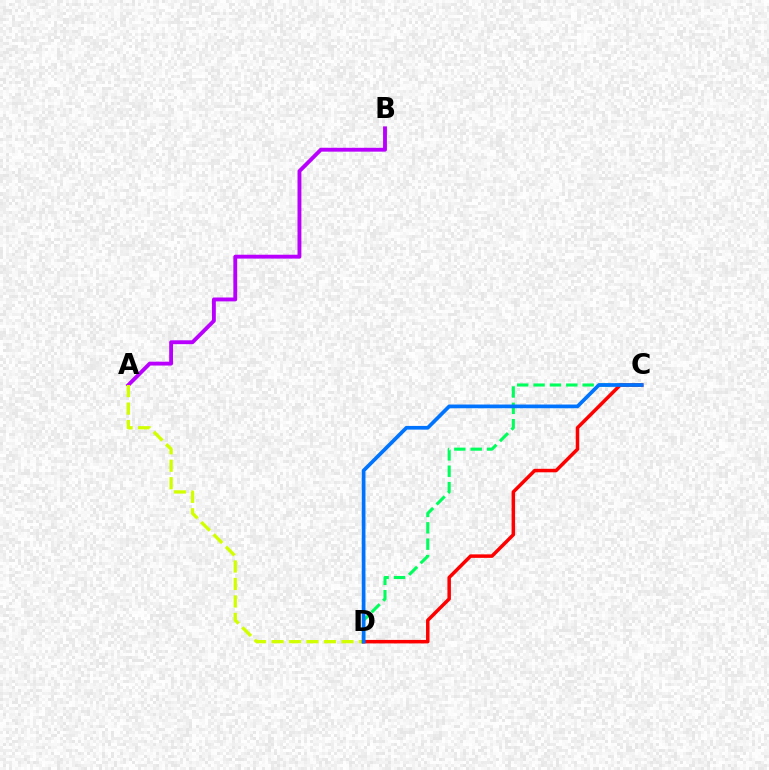{('A', 'B'): [{'color': '#b900ff', 'line_style': 'solid', 'thickness': 2.79}], ('C', 'D'): [{'color': '#00ff5c', 'line_style': 'dashed', 'thickness': 2.22}, {'color': '#ff0000', 'line_style': 'solid', 'thickness': 2.52}, {'color': '#0074ff', 'line_style': 'solid', 'thickness': 2.67}], ('A', 'D'): [{'color': '#d1ff00', 'line_style': 'dashed', 'thickness': 2.37}]}